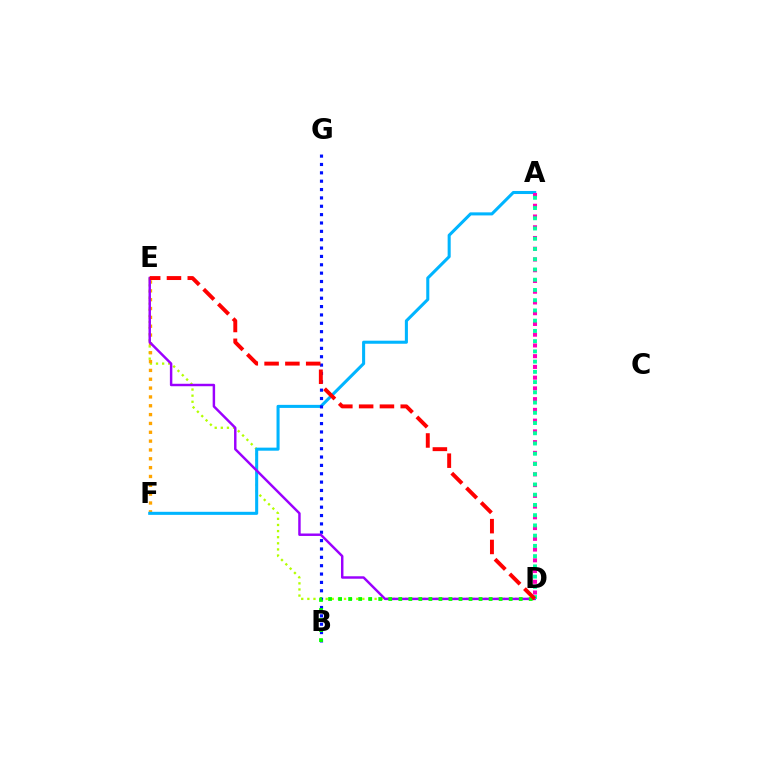{('D', 'E'): [{'color': '#b3ff00', 'line_style': 'dotted', 'thickness': 1.66}, {'color': '#9b00ff', 'line_style': 'solid', 'thickness': 1.77}, {'color': '#ff0000', 'line_style': 'dashed', 'thickness': 2.83}], ('E', 'F'): [{'color': '#ffa500', 'line_style': 'dotted', 'thickness': 2.4}], ('A', 'F'): [{'color': '#00b5ff', 'line_style': 'solid', 'thickness': 2.2}], ('B', 'G'): [{'color': '#0010ff', 'line_style': 'dotted', 'thickness': 2.27}], ('A', 'D'): [{'color': '#ff00bd', 'line_style': 'dotted', 'thickness': 2.92}, {'color': '#00ff9d', 'line_style': 'dotted', 'thickness': 2.78}], ('B', 'D'): [{'color': '#08ff00', 'line_style': 'dotted', 'thickness': 2.73}]}